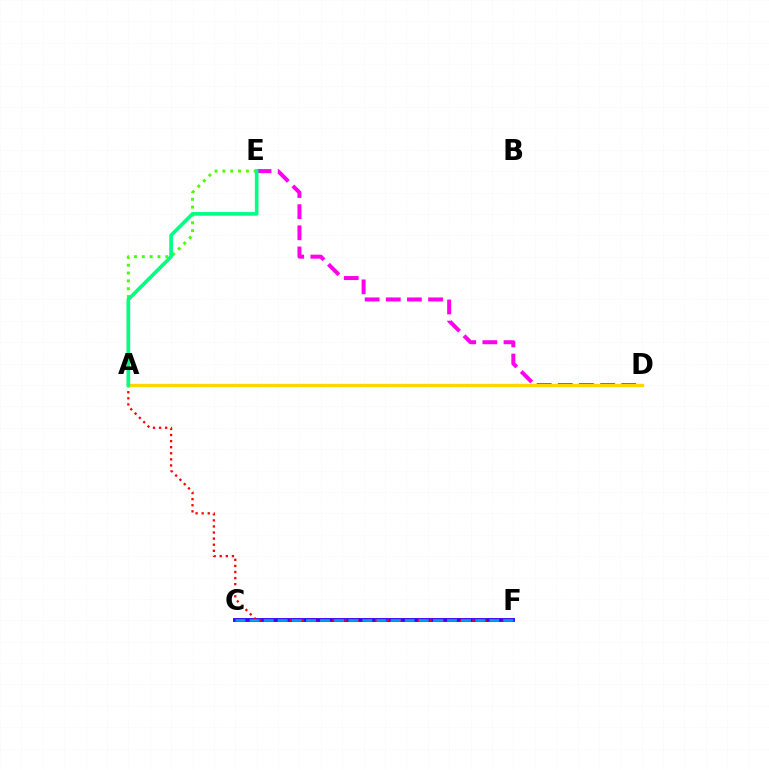{('C', 'F'): [{'color': '#3700ff', 'line_style': 'solid', 'thickness': 2.78}, {'color': '#009eff', 'line_style': 'dashed', 'thickness': 1.92}], ('A', 'F'): [{'color': '#ff0000', 'line_style': 'dotted', 'thickness': 1.65}], ('D', 'E'): [{'color': '#ff00ed', 'line_style': 'dashed', 'thickness': 2.87}], ('A', 'E'): [{'color': '#4fff00', 'line_style': 'dotted', 'thickness': 2.13}, {'color': '#00ff86', 'line_style': 'solid', 'thickness': 2.64}], ('A', 'D'): [{'color': '#ffd500', 'line_style': 'solid', 'thickness': 2.4}]}